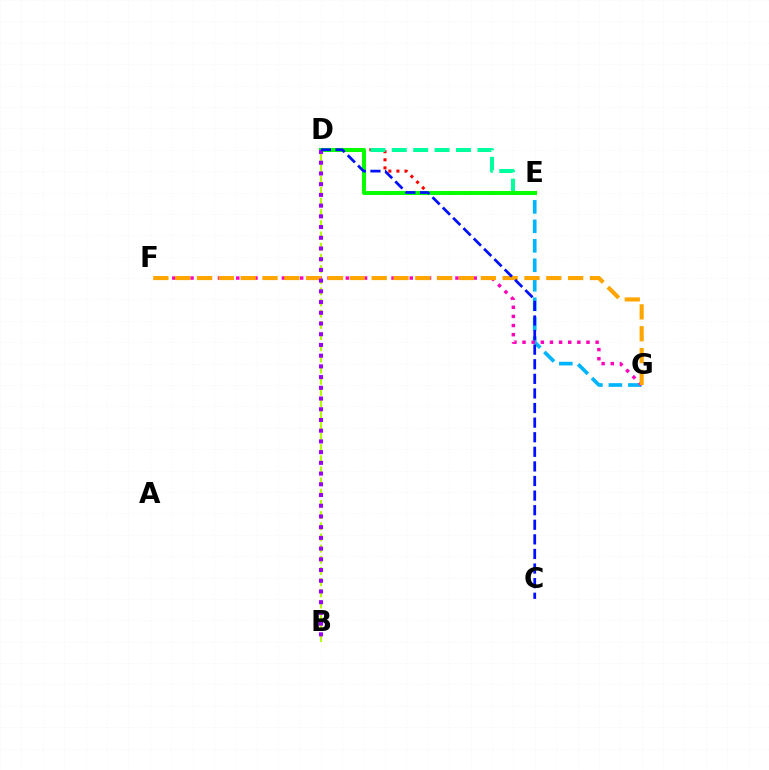{('D', 'E'): [{'color': '#ff0000', 'line_style': 'dotted', 'thickness': 2.19}, {'color': '#00ff9d', 'line_style': 'dashed', 'thickness': 2.91}, {'color': '#08ff00', 'line_style': 'solid', 'thickness': 2.9}], ('E', 'G'): [{'color': '#00b5ff', 'line_style': 'dashed', 'thickness': 2.65}], ('B', 'D'): [{'color': '#b3ff00', 'line_style': 'dashed', 'thickness': 1.52}, {'color': '#9b00ff', 'line_style': 'dotted', 'thickness': 2.91}], ('F', 'G'): [{'color': '#ff00bd', 'line_style': 'dotted', 'thickness': 2.48}, {'color': '#ffa500', 'line_style': 'dashed', 'thickness': 2.97}], ('C', 'D'): [{'color': '#0010ff', 'line_style': 'dashed', 'thickness': 1.98}]}